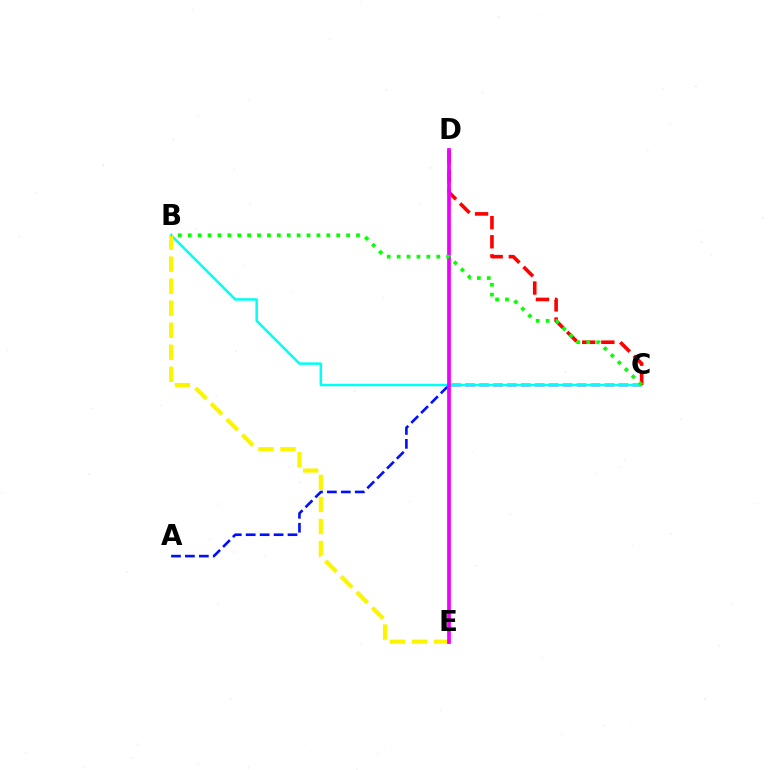{('A', 'C'): [{'color': '#0010ff', 'line_style': 'dashed', 'thickness': 1.89}], ('B', 'C'): [{'color': '#00fff6', 'line_style': 'solid', 'thickness': 1.8}, {'color': '#08ff00', 'line_style': 'dotted', 'thickness': 2.69}], ('B', 'E'): [{'color': '#fcf500', 'line_style': 'dashed', 'thickness': 2.99}], ('C', 'D'): [{'color': '#ff0000', 'line_style': 'dashed', 'thickness': 2.6}], ('D', 'E'): [{'color': '#ee00ff', 'line_style': 'solid', 'thickness': 2.69}]}